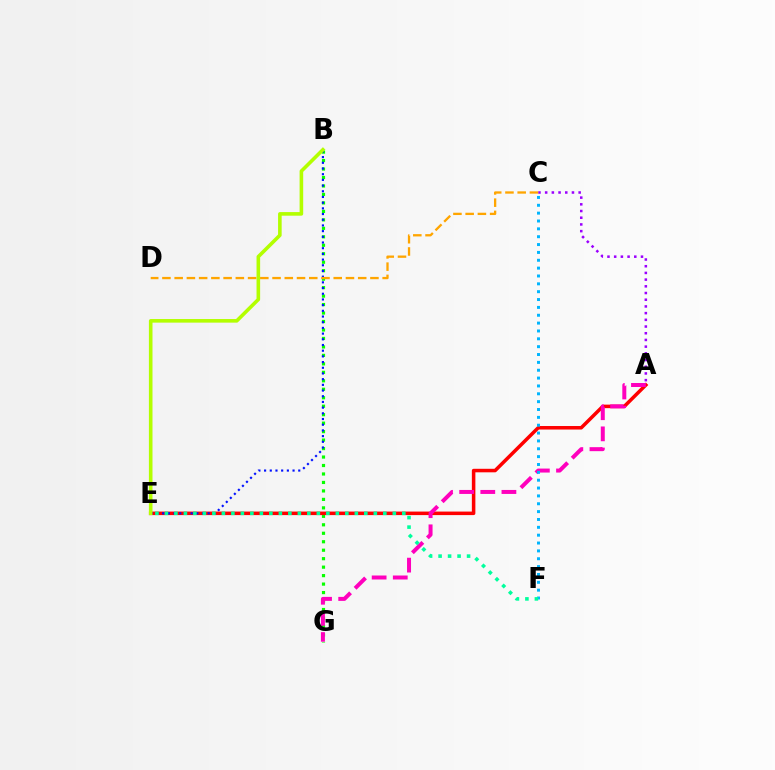{('A', 'C'): [{'color': '#9b00ff', 'line_style': 'dotted', 'thickness': 1.82}], ('B', 'G'): [{'color': '#08ff00', 'line_style': 'dotted', 'thickness': 2.3}], ('A', 'E'): [{'color': '#ff0000', 'line_style': 'solid', 'thickness': 2.54}], ('A', 'G'): [{'color': '#ff00bd', 'line_style': 'dashed', 'thickness': 2.87}], ('B', 'E'): [{'color': '#0010ff', 'line_style': 'dotted', 'thickness': 1.55}, {'color': '#b3ff00', 'line_style': 'solid', 'thickness': 2.59}], ('C', 'D'): [{'color': '#ffa500', 'line_style': 'dashed', 'thickness': 1.66}], ('C', 'F'): [{'color': '#00b5ff', 'line_style': 'dotted', 'thickness': 2.13}], ('E', 'F'): [{'color': '#00ff9d', 'line_style': 'dotted', 'thickness': 2.58}]}